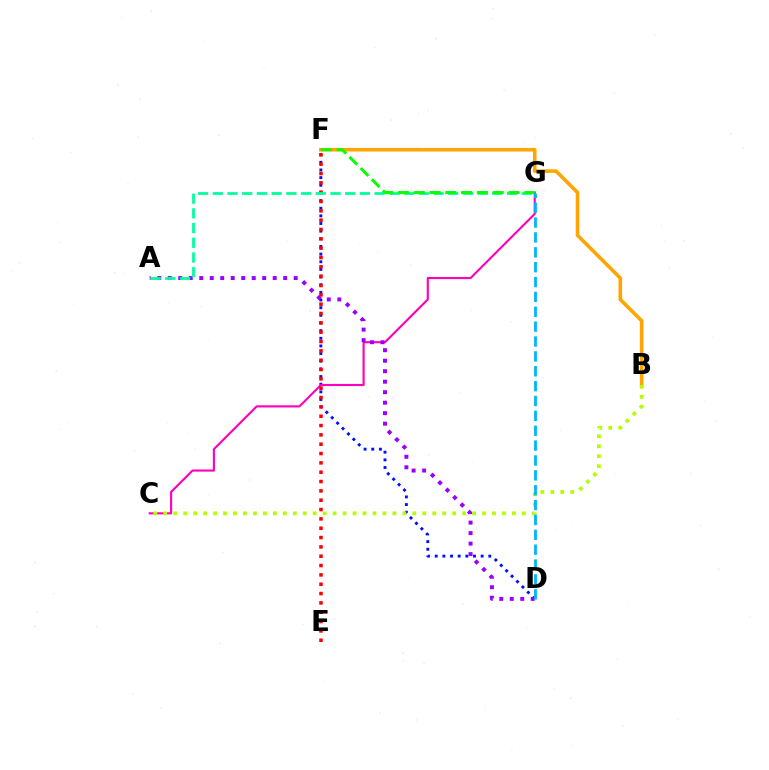{('D', 'F'): [{'color': '#0010ff', 'line_style': 'dotted', 'thickness': 2.08}], ('C', 'G'): [{'color': '#ff00bd', 'line_style': 'solid', 'thickness': 1.53}], ('A', 'D'): [{'color': '#9b00ff', 'line_style': 'dotted', 'thickness': 2.85}], ('B', 'F'): [{'color': '#ffa500', 'line_style': 'solid', 'thickness': 2.59}], ('E', 'F'): [{'color': '#ff0000', 'line_style': 'dotted', 'thickness': 2.54}], ('A', 'G'): [{'color': '#00ff9d', 'line_style': 'dashed', 'thickness': 2.0}], ('F', 'G'): [{'color': '#08ff00', 'line_style': 'dashed', 'thickness': 2.15}], ('B', 'C'): [{'color': '#b3ff00', 'line_style': 'dotted', 'thickness': 2.71}], ('D', 'G'): [{'color': '#00b5ff', 'line_style': 'dashed', 'thickness': 2.02}]}